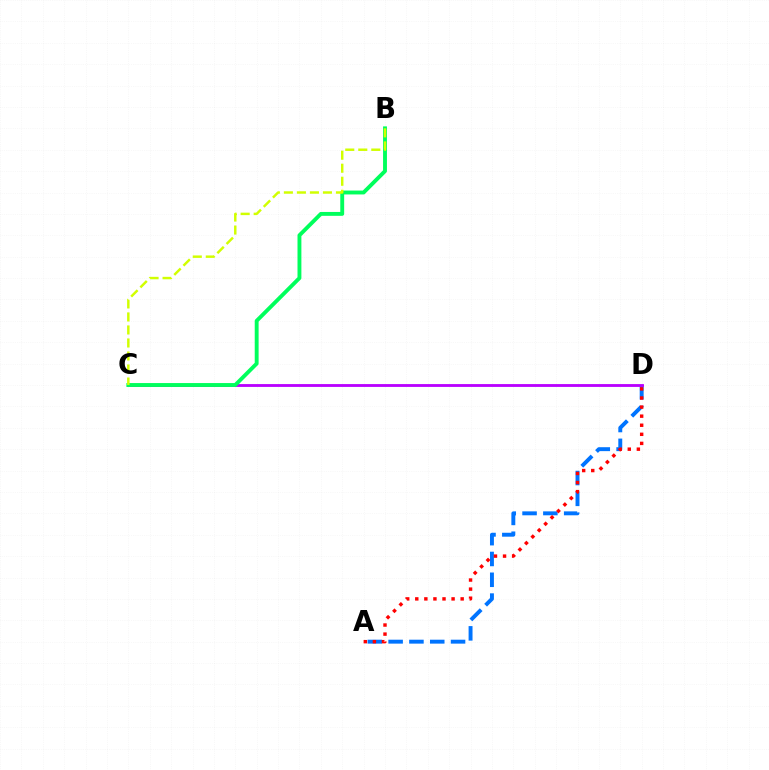{('A', 'D'): [{'color': '#0074ff', 'line_style': 'dashed', 'thickness': 2.83}, {'color': '#ff0000', 'line_style': 'dotted', 'thickness': 2.47}], ('C', 'D'): [{'color': '#b900ff', 'line_style': 'solid', 'thickness': 2.04}], ('B', 'C'): [{'color': '#00ff5c', 'line_style': 'solid', 'thickness': 2.8}, {'color': '#d1ff00', 'line_style': 'dashed', 'thickness': 1.77}]}